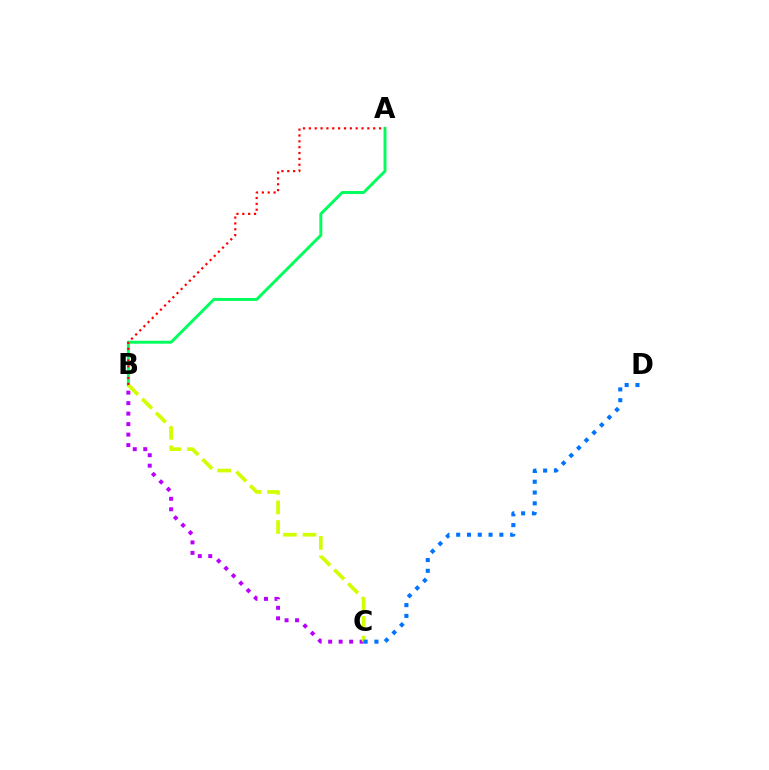{('B', 'C'): [{'color': '#b900ff', 'line_style': 'dotted', 'thickness': 2.85}, {'color': '#d1ff00', 'line_style': 'dashed', 'thickness': 2.66}], ('A', 'B'): [{'color': '#00ff5c', 'line_style': 'solid', 'thickness': 2.12}, {'color': '#ff0000', 'line_style': 'dotted', 'thickness': 1.59}], ('C', 'D'): [{'color': '#0074ff', 'line_style': 'dotted', 'thickness': 2.93}]}